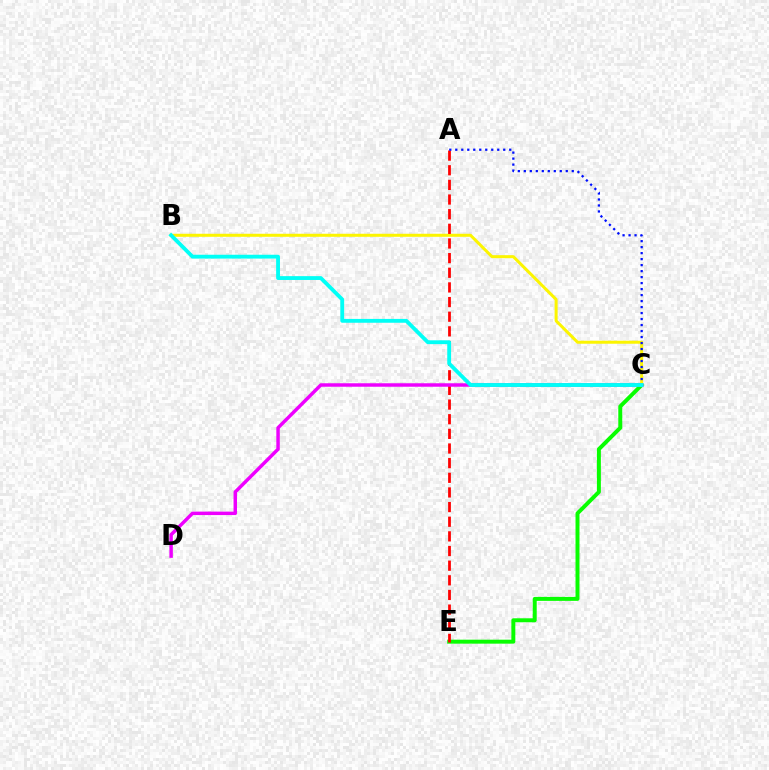{('C', 'E'): [{'color': '#08ff00', 'line_style': 'solid', 'thickness': 2.86}], ('B', 'C'): [{'color': '#fcf500', 'line_style': 'solid', 'thickness': 2.18}, {'color': '#00fff6', 'line_style': 'solid', 'thickness': 2.76}], ('A', 'E'): [{'color': '#ff0000', 'line_style': 'dashed', 'thickness': 1.99}], ('A', 'C'): [{'color': '#0010ff', 'line_style': 'dotted', 'thickness': 1.63}], ('C', 'D'): [{'color': '#ee00ff', 'line_style': 'solid', 'thickness': 2.5}]}